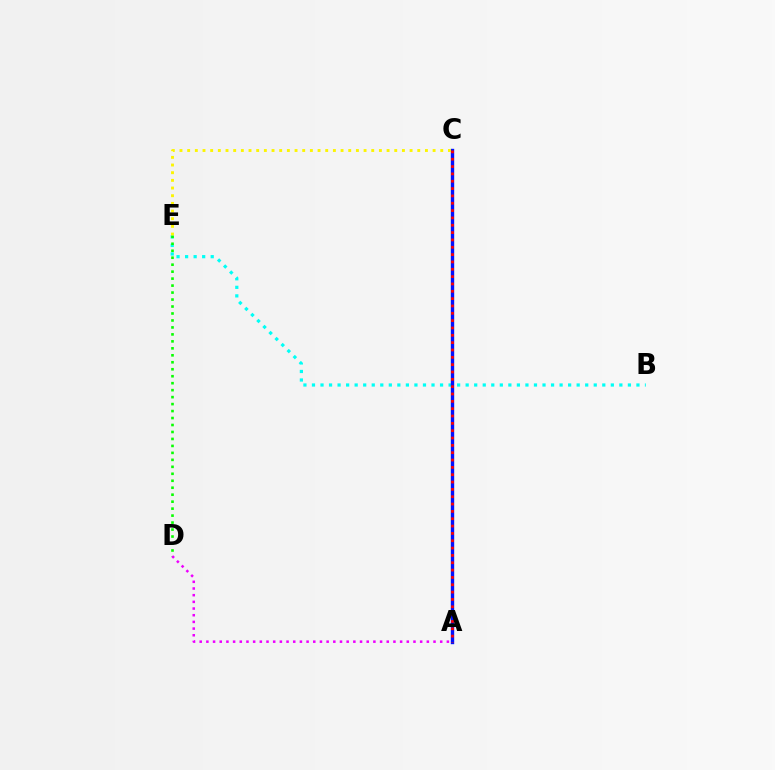{('B', 'E'): [{'color': '#00fff6', 'line_style': 'dotted', 'thickness': 2.32}], ('A', 'C'): [{'color': '#0010ff', 'line_style': 'solid', 'thickness': 2.43}, {'color': '#ff0000', 'line_style': 'dotted', 'thickness': 1.99}], ('D', 'E'): [{'color': '#08ff00', 'line_style': 'dotted', 'thickness': 1.89}], ('A', 'D'): [{'color': '#ee00ff', 'line_style': 'dotted', 'thickness': 1.82}], ('C', 'E'): [{'color': '#fcf500', 'line_style': 'dotted', 'thickness': 2.08}]}